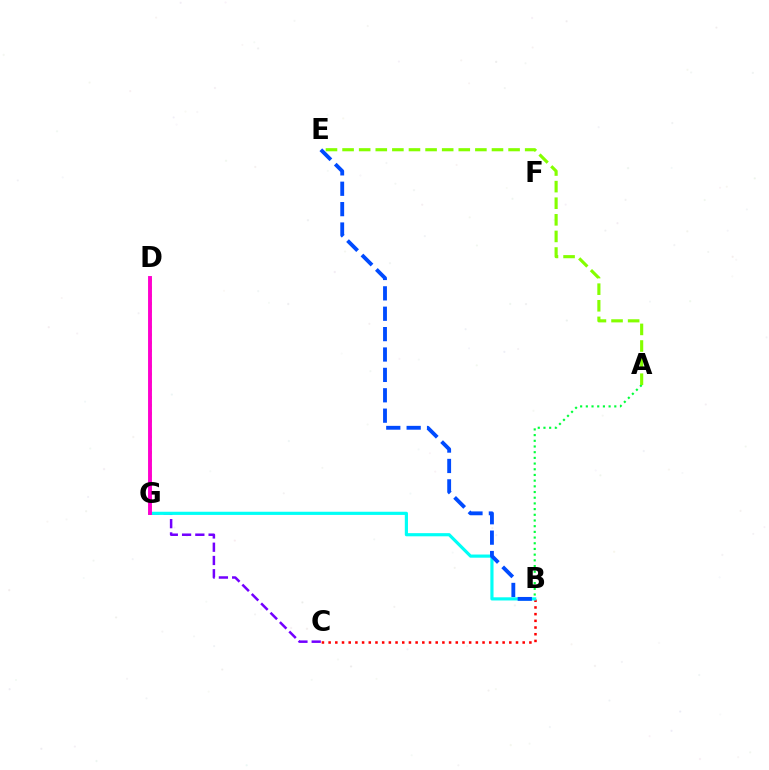{('B', 'C'): [{'color': '#ff0000', 'line_style': 'dotted', 'thickness': 1.82}], ('C', 'G'): [{'color': '#7200ff', 'line_style': 'dashed', 'thickness': 1.8}], ('D', 'G'): [{'color': '#ffbd00', 'line_style': 'dotted', 'thickness': 2.13}, {'color': '#ff00cf', 'line_style': 'solid', 'thickness': 2.81}], ('B', 'G'): [{'color': '#00fff6', 'line_style': 'solid', 'thickness': 2.28}], ('B', 'E'): [{'color': '#004bff', 'line_style': 'dashed', 'thickness': 2.77}], ('A', 'B'): [{'color': '#00ff39', 'line_style': 'dotted', 'thickness': 1.55}], ('A', 'E'): [{'color': '#84ff00', 'line_style': 'dashed', 'thickness': 2.26}]}